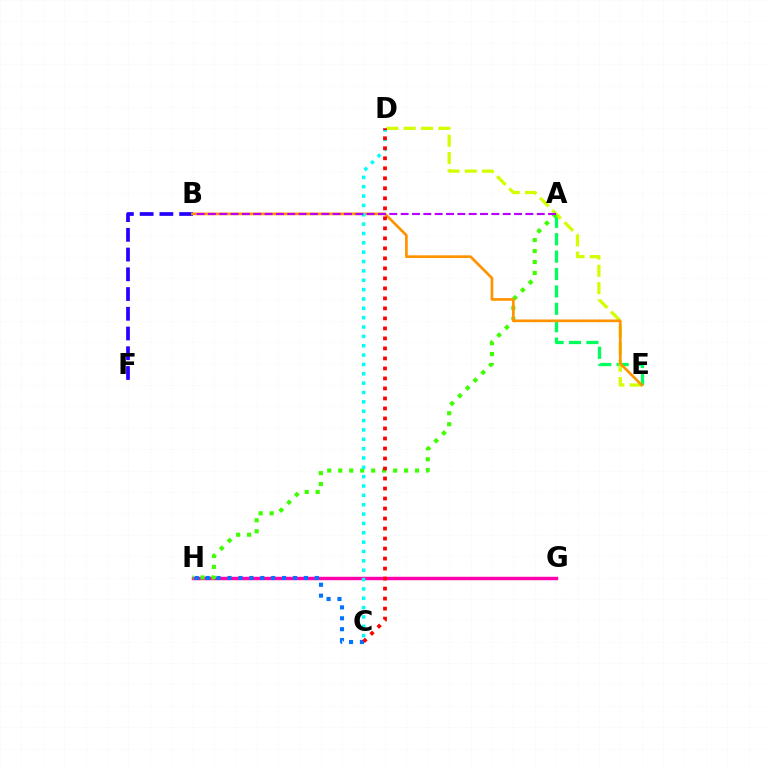{('G', 'H'): [{'color': '#ff00ac', 'line_style': 'solid', 'thickness': 2.47}], ('A', 'E'): [{'color': '#00ff5c', 'line_style': 'dashed', 'thickness': 2.36}], ('D', 'E'): [{'color': '#d1ff00', 'line_style': 'dashed', 'thickness': 2.35}], ('B', 'F'): [{'color': '#2500ff', 'line_style': 'dashed', 'thickness': 2.68}], ('A', 'H'): [{'color': '#3dff00', 'line_style': 'dotted', 'thickness': 2.98}], ('C', 'H'): [{'color': '#0074ff', 'line_style': 'dotted', 'thickness': 2.96}], ('B', 'E'): [{'color': '#ff9400', 'line_style': 'solid', 'thickness': 1.95}], ('C', 'D'): [{'color': '#00fff6', 'line_style': 'dotted', 'thickness': 2.54}, {'color': '#ff0000', 'line_style': 'dotted', 'thickness': 2.72}], ('A', 'B'): [{'color': '#b900ff', 'line_style': 'dashed', 'thickness': 1.54}]}